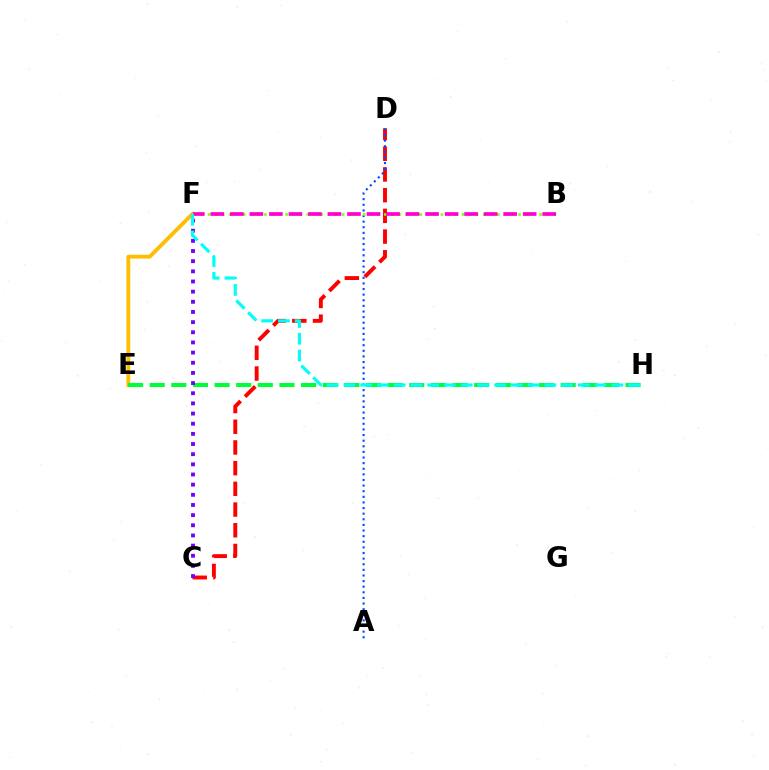{('E', 'F'): [{'color': '#ffbd00', 'line_style': 'solid', 'thickness': 2.76}], ('C', 'D'): [{'color': '#ff0000', 'line_style': 'dashed', 'thickness': 2.81}], ('E', 'H'): [{'color': '#00ff39', 'line_style': 'dashed', 'thickness': 2.94}], ('A', 'D'): [{'color': '#004bff', 'line_style': 'dotted', 'thickness': 1.53}], ('B', 'F'): [{'color': '#84ff00', 'line_style': 'dotted', 'thickness': 1.92}, {'color': '#ff00cf', 'line_style': 'dashed', 'thickness': 2.65}], ('C', 'F'): [{'color': '#7200ff', 'line_style': 'dotted', 'thickness': 2.76}], ('F', 'H'): [{'color': '#00fff6', 'line_style': 'dashed', 'thickness': 2.27}]}